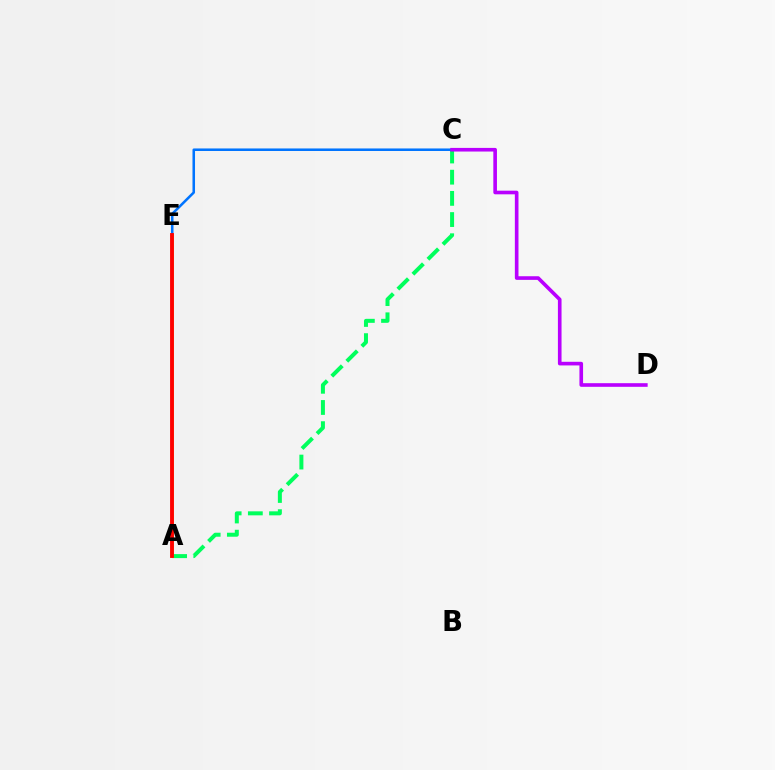{('A', 'C'): [{'color': '#00ff5c', 'line_style': 'dashed', 'thickness': 2.88}], ('C', 'E'): [{'color': '#0074ff', 'line_style': 'solid', 'thickness': 1.83}], ('A', 'E'): [{'color': '#d1ff00', 'line_style': 'solid', 'thickness': 1.97}, {'color': '#ff0000', 'line_style': 'solid', 'thickness': 2.78}], ('C', 'D'): [{'color': '#b900ff', 'line_style': 'solid', 'thickness': 2.62}]}